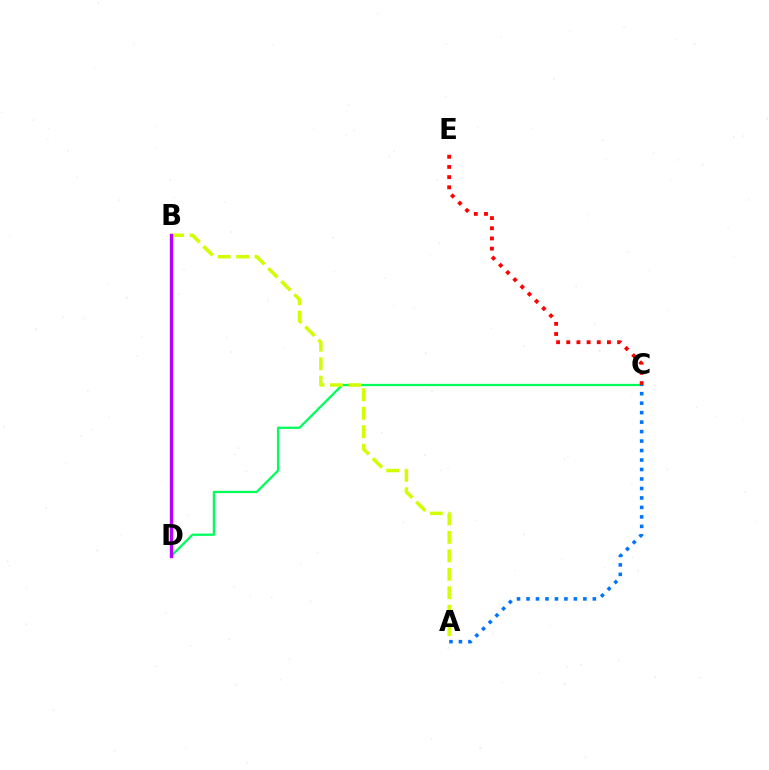{('C', 'D'): [{'color': '#00ff5c', 'line_style': 'solid', 'thickness': 1.64}], ('A', 'B'): [{'color': '#d1ff00', 'line_style': 'dashed', 'thickness': 2.51}], ('B', 'D'): [{'color': '#b900ff', 'line_style': 'solid', 'thickness': 2.41}], ('C', 'E'): [{'color': '#ff0000', 'line_style': 'dotted', 'thickness': 2.76}], ('A', 'C'): [{'color': '#0074ff', 'line_style': 'dotted', 'thickness': 2.57}]}